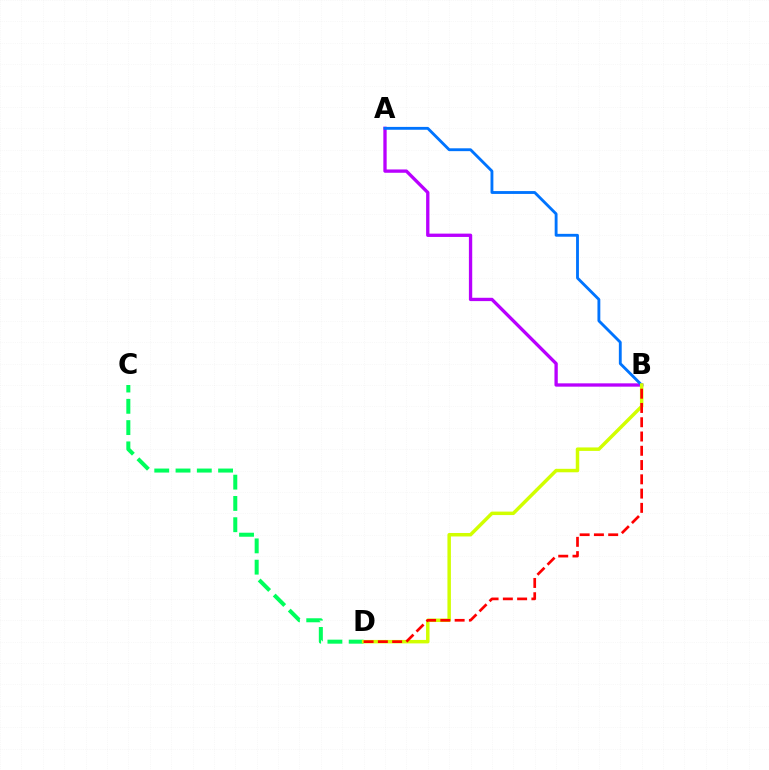{('A', 'B'): [{'color': '#b900ff', 'line_style': 'solid', 'thickness': 2.39}, {'color': '#0074ff', 'line_style': 'solid', 'thickness': 2.05}], ('C', 'D'): [{'color': '#00ff5c', 'line_style': 'dashed', 'thickness': 2.89}], ('B', 'D'): [{'color': '#d1ff00', 'line_style': 'solid', 'thickness': 2.5}, {'color': '#ff0000', 'line_style': 'dashed', 'thickness': 1.94}]}